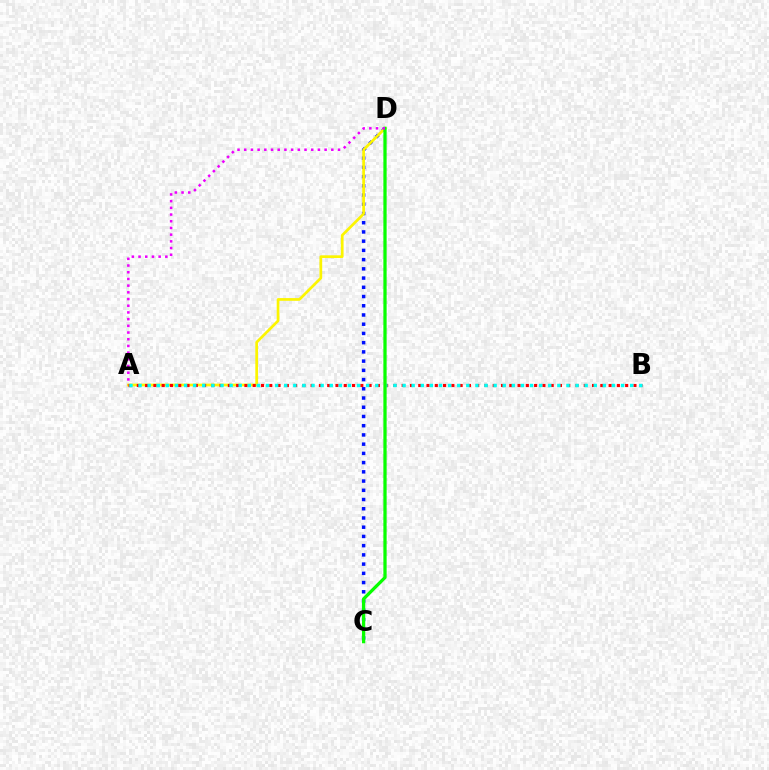{('C', 'D'): [{'color': '#0010ff', 'line_style': 'dotted', 'thickness': 2.51}, {'color': '#08ff00', 'line_style': 'solid', 'thickness': 2.35}], ('A', 'D'): [{'color': '#fcf500', 'line_style': 'solid', 'thickness': 1.96}, {'color': '#ee00ff', 'line_style': 'dotted', 'thickness': 1.82}], ('A', 'B'): [{'color': '#ff0000', 'line_style': 'dotted', 'thickness': 2.25}, {'color': '#00fff6', 'line_style': 'dotted', 'thickness': 2.47}]}